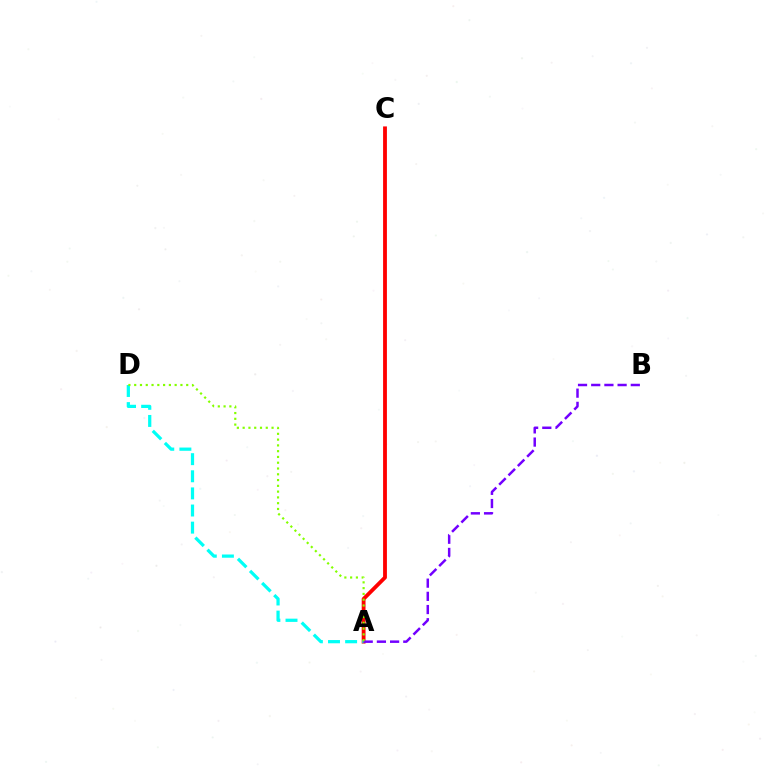{('A', 'C'): [{'color': '#ff0000', 'line_style': 'solid', 'thickness': 2.75}], ('A', 'D'): [{'color': '#00fff6', 'line_style': 'dashed', 'thickness': 2.33}, {'color': '#84ff00', 'line_style': 'dotted', 'thickness': 1.57}], ('A', 'B'): [{'color': '#7200ff', 'line_style': 'dashed', 'thickness': 1.79}]}